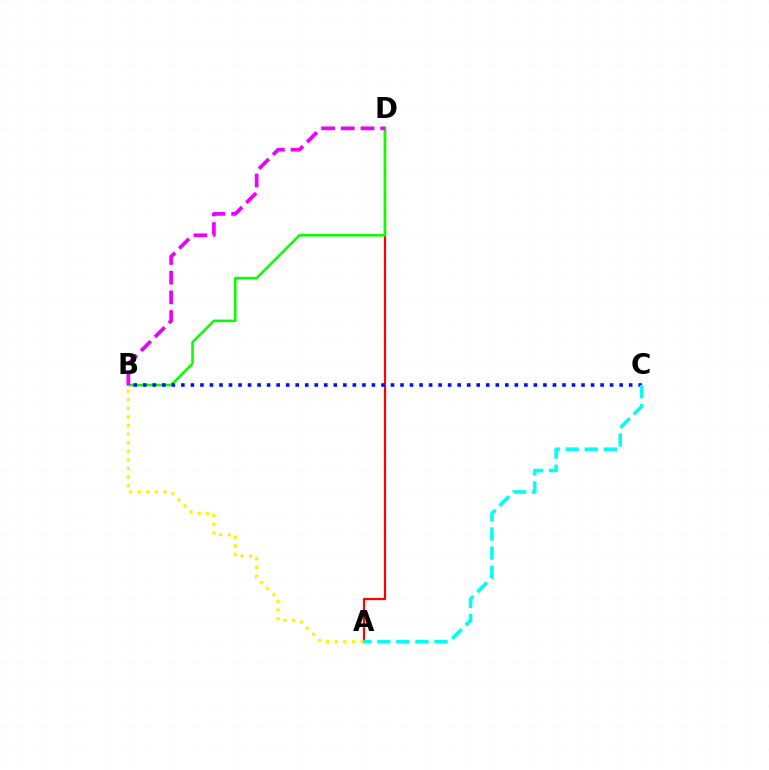{('A', 'D'): [{'color': '#ff0000', 'line_style': 'solid', 'thickness': 1.59}], ('A', 'B'): [{'color': '#fcf500', 'line_style': 'dotted', 'thickness': 2.33}], ('B', 'D'): [{'color': '#08ff00', 'line_style': 'solid', 'thickness': 1.83}, {'color': '#ee00ff', 'line_style': 'dashed', 'thickness': 2.68}], ('B', 'C'): [{'color': '#0010ff', 'line_style': 'dotted', 'thickness': 2.59}], ('A', 'C'): [{'color': '#00fff6', 'line_style': 'dashed', 'thickness': 2.59}]}